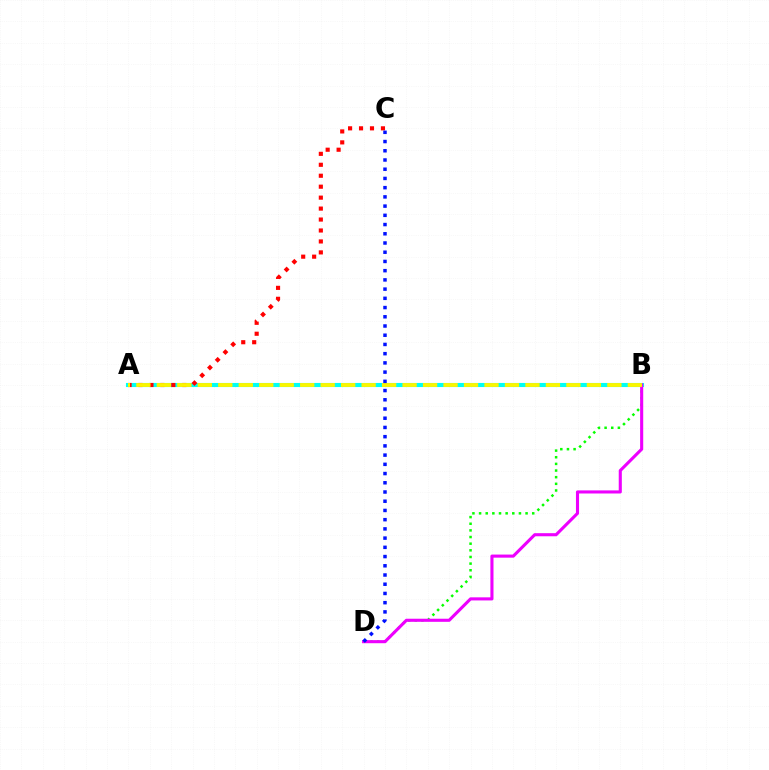{('A', 'B'): [{'color': '#00fff6', 'line_style': 'solid', 'thickness': 2.96}, {'color': '#fcf500', 'line_style': 'dashed', 'thickness': 2.78}], ('A', 'C'): [{'color': '#ff0000', 'line_style': 'dotted', 'thickness': 2.98}], ('B', 'D'): [{'color': '#08ff00', 'line_style': 'dotted', 'thickness': 1.81}, {'color': '#ee00ff', 'line_style': 'solid', 'thickness': 2.23}], ('C', 'D'): [{'color': '#0010ff', 'line_style': 'dotted', 'thickness': 2.51}]}